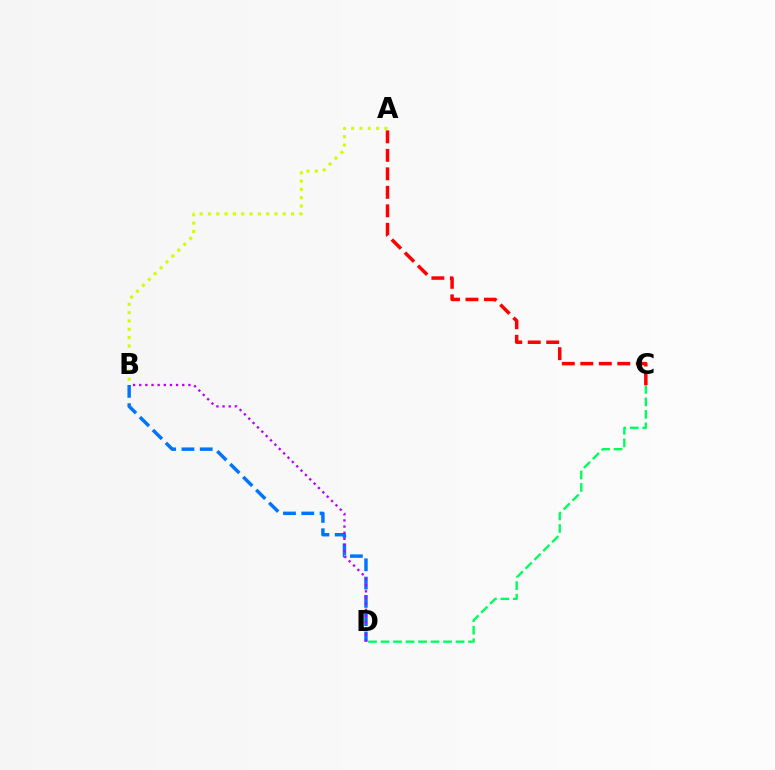{('A', 'C'): [{'color': '#ff0000', 'line_style': 'dashed', 'thickness': 2.51}], ('C', 'D'): [{'color': '#00ff5c', 'line_style': 'dashed', 'thickness': 1.7}], ('B', 'D'): [{'color': '#0074ff', 'line_style': 'dashed', 'thickness': 2.48}, {'color': '#b900ff', 'line_style': 'dotted', 'thickness': 1.67}], ('A', 'B'): [{'color': '#d1ff00', 'line_style': 'dotted', 'thickness': 2.26}]}